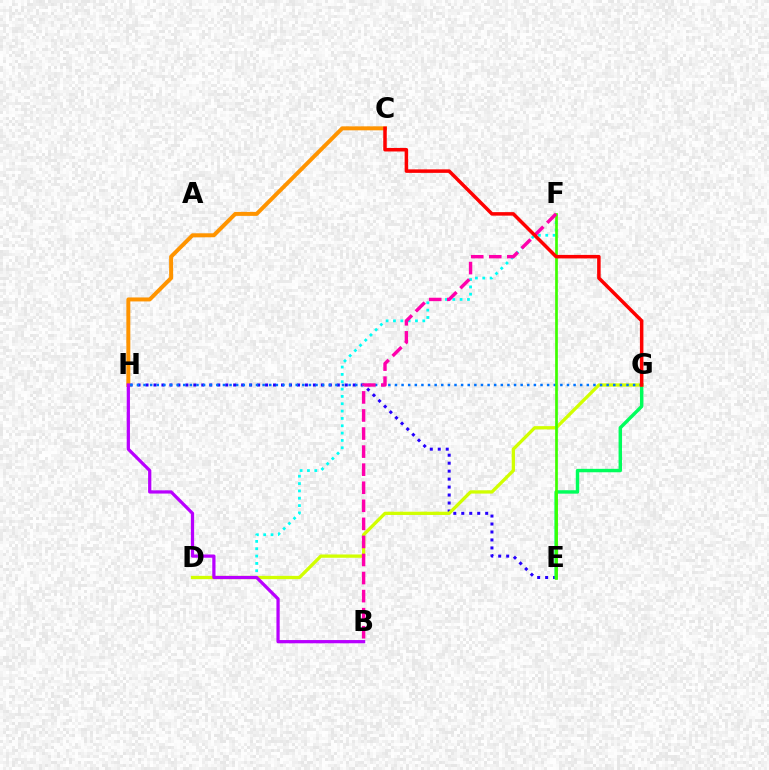{('E', 'H'): [{'color': '#2500ff', 'line_style': 'dotted', 'thickness': 2.17}], ('C', 'H'): [{'color': '#ff9400', 'line_style': 'solid', 'thickness': 2.86}], ('E', 'G'): [{'color': '#00ff5c', 'line_style': 'solid', 'thickness': 2.47}], ('D', 'F'): [{'color': '#00fff6', 'line_style': 'dotted', 'thickness': 1.99}], ('D', 'G'): [{'color': '#d1ff00', 'line_style': 'solid', 'thickness': 2.37}], ('G', 'H'): [{'color': '#0074ff', 'line_style': 'dotted', 'thickness': 1.8}], ('E', 'F'): [{'color': '#3dff00', 'line_style': 'solid', 'thickness': 1.95}], ('B', 'F'): [{'color': '#ff00ac', 'line_style': 'dashed', 'thickness': 2.45}], ('B', 'H'): [{'color': '#b900ff', 'line_style': 'solid', 'thickness': 2.33}], ('C', 'G'): [{'color': '#ff0000', 'line_style': 'solid', 'thickness': 2.53}]}